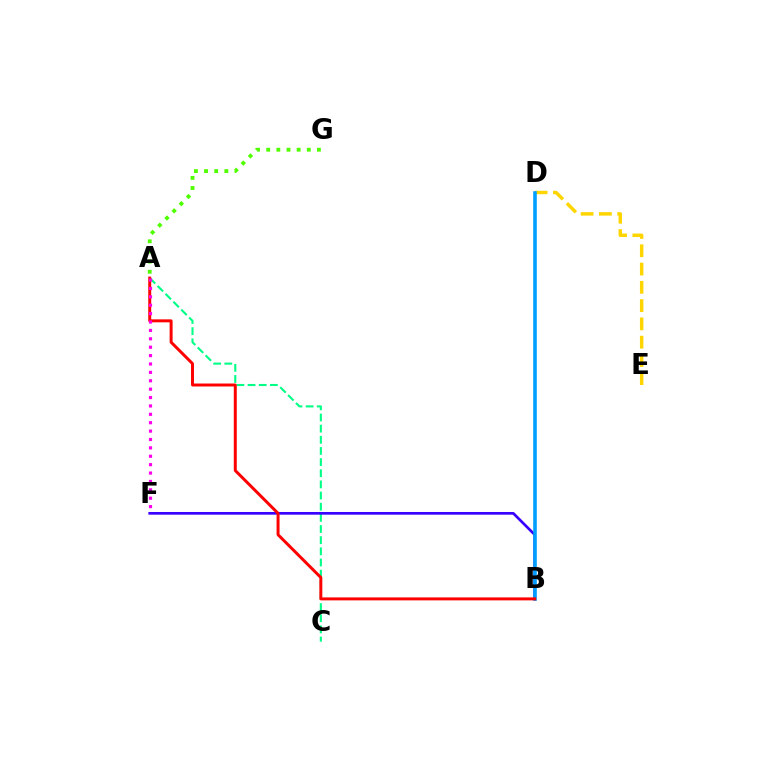{('A', 'G'): [{'color': '#4fff00', 'line_style': 'dotted', 'thickness': 2.76}], ('A', 'C'): [{'color': '#00ff86', 'line_style': 'dashed', 'thickness': 1.52}], ('B', 'F'): [{'color': '#3700ff', 'line_style': 'solid', 'thickness': 1.93}], ('D', 'E'): [{'color': '#ffd500', 'line_style': 'dashed', 'thickness': 2.48}], ('B', 'D'): [{'color': '#009eff', 'line_style': 'solid', 'thickness': 2.57}], ('A', 'B'): [{'color': '#ff0000', 'line_style': 'solid', 'thickness': 2.13}], ('A', 'F'): [{'color': '#ff00ed', 'line_style': 'dotted', 'thickness': 2.28}]}